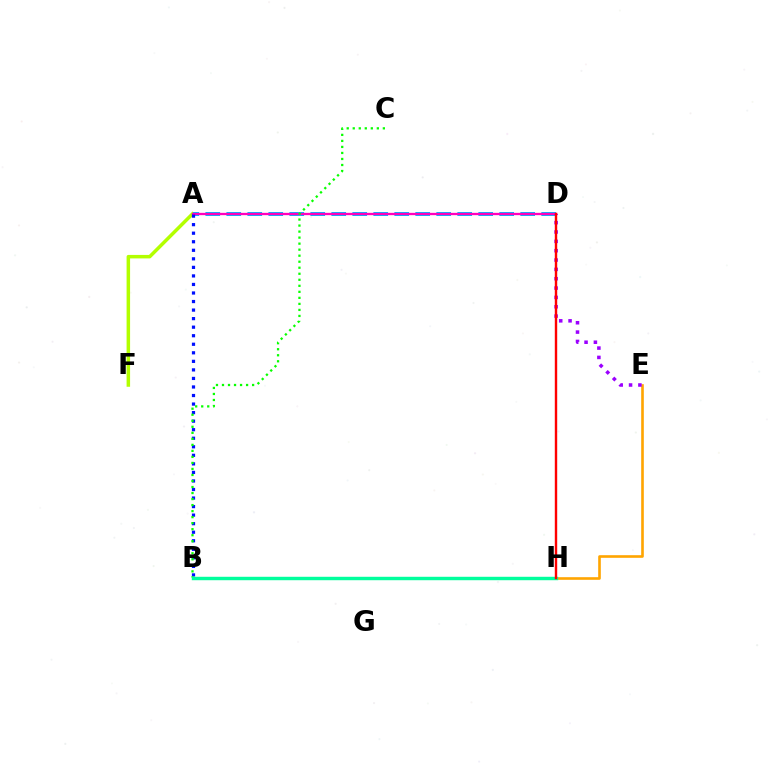{('A', 'F'): [{'color': '#b3ff00', 'line_style': 'solid', 'thickness': 2.52}], ('A', 'D'): [{'color': '#00b5ff', 'line_style': 'dashed', 'thickness': 2.85}, {'color': '#ff00bd', 'line_style': 'solid', 'thickness': 1.66}], ('E', 'H'): [{'color': '#ffa500', 'line_style': 'solid', 'thickness': 1.89}], ('A', 'B'): [{'color': '#0010ff', 'line_style': 'dotted', 'thickness': 2.32}], ('D', 'E'): [{'color': '#9b00ff', 'line_style': 'dotted', 'thickness': 2.54}], ('B', 'C'): [{'color': '#08ff00', 'line_style': 'dotted', 'thickness': 1.64}], ('B', 'H'): [{'color': '#00ff9d', 'line_style': 'solid', 'thickness': 2.47}], ('D', 'H'): [{'color': '#ff0000', 'line_style': 'solid', 'thickness': 1.73}]}